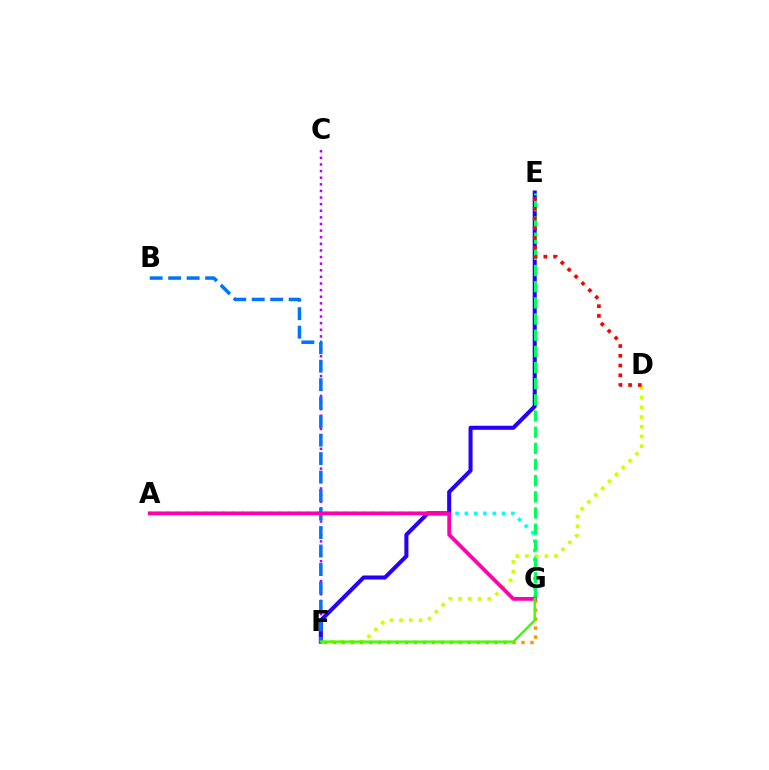{('C', 'F'): [{'color': '#b900ff', 'line_style': 'dotted', 'thickness': 1.8}], ('A', 'G'): [{'color': '#00fff6', 'line_style': 'dotted', 'thickness': 2.53}, {'color': '#ff00ac', 'line_style': 'solid', 'thickness': 2.69}], ('E', 'F'): [{'color': '#2500ff', 'line_style': 'solid', 'thickness': 2.91}], ('E', 'G'): [{'color': '#00ff5c', 'line_style': 'dashed', 'thickness': 2.2}], ('D', 'F'): [{'color': '#d1ff00', 'line_style': 'dotted', 'thickness': 2.64}], ('F', 'G'): [{'color': '#ff9400', 'line_style': 'dotted', 'thickness': 2.44}, {'color': '#3dff00', 'line_style': 'solid', 'thickness': 1.73}], ('B', 'F'): [{'color': '#0074ff', 'line_style': 'dashed', 'thickness': 2.51}], ('D', 'E'): [{'color': '#ff0000', 'line_style': 'dotted', 'thickness': 2.65}]}